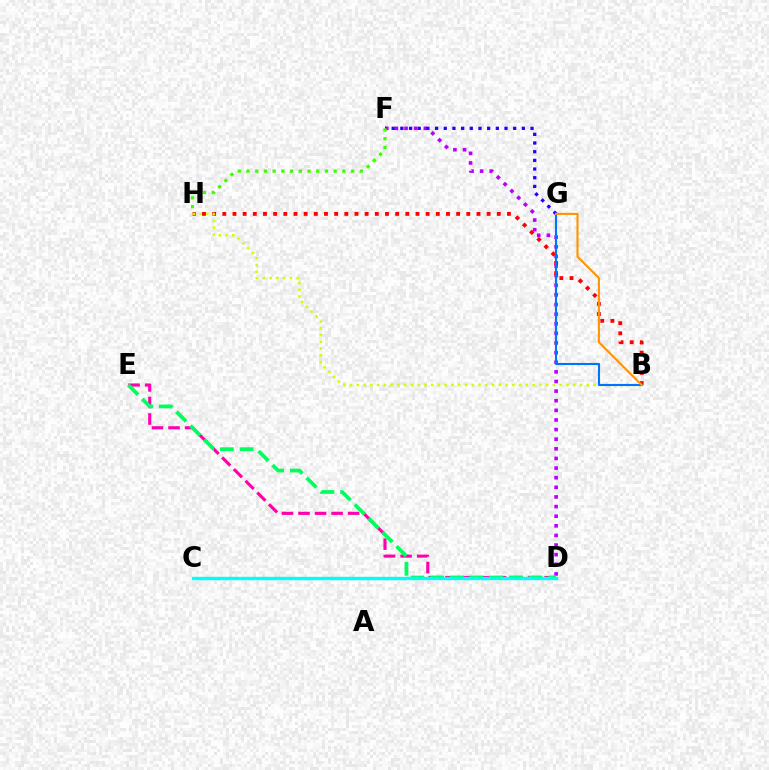{('D', 'F'): [{'color': '#b900ff', 'line_style': 'dotted', 'thickness': 2.61}], ('F', 'G'): [{'color': '#2500ff', 'line_style': 'dotted', 'thickness': 2.36}], ('D', 'E'): [{'color': '#ff00ac', 'line_style': 'dashed', 'thickness': 2.25}, {'color': '#00ff5c', 'line_style': 'dashed', 'thickness': 2.68}], ('B', 'H'): [{'color': '#ff0000', 'line_style': 'dotted', 'thickness': 2.76}, {'color': '#d1ff00', 'line_style': 'dotted', 'thickness': 1.84}], ('B', 'G'): [{'color': '#0074ff', 'line_style': 'solid', 'thickness': 1.52}, {'color': '#ff9400', 'line_style': 'solid', 'thickness': 1.52}], ('C', 'D'): [{'color': '#00fff6', 'line_style': 'solid', 'thickness': 2.44}], ('F', 'H'): [{'color': '#3dff00', 'line_style': 'dotted', 'thickness': 2.37}]}